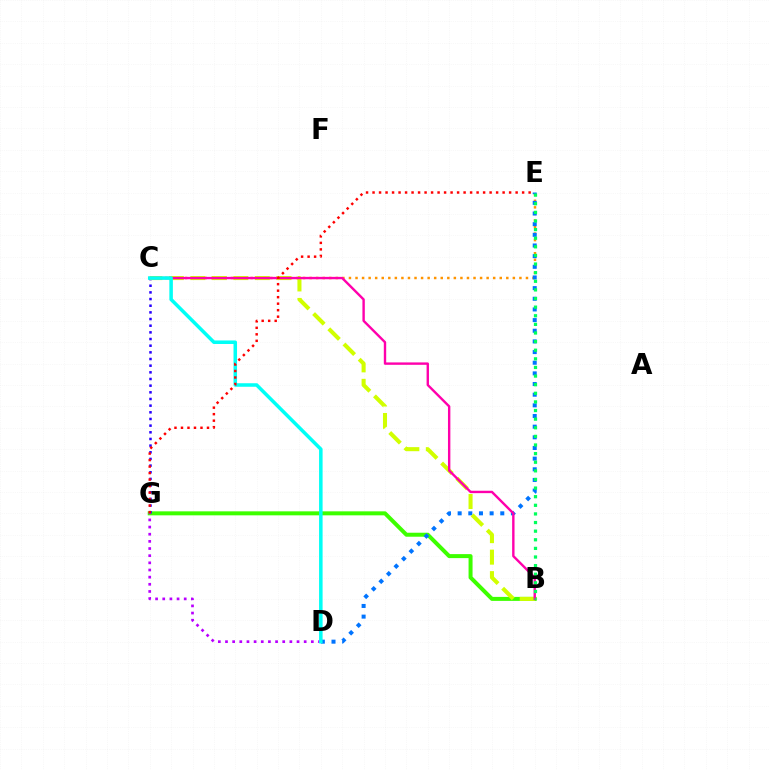{('B', 'G'): [{'color': '#3dff00', 'line_style': 'solid', 'thickness': 2.88}], ('C', 'G'): [{'color': '#2500ff', 'line_style': 'dotted', 'thickness': 1.81}], ('D', 'G'): [{'color': '#b900ff', 'line_style': 'dotted', 'thickness': 1.94}], ('C', 'E'): [{'color': '#ff9400', 'line_style': 'dotted', 'thickness': 1.78}], ('D', 'E'): [{'color': '#0074ff', 'line_style': 'dotted', 'thickness': 2.9}], ('B', 'C'): [{'color': '#d1ff00', 'line_style': 'dashed', 'thickness': 2.92}, {'color': '#ff00ac', 'line_style': 'solid', 'thickness': 1.72}], ('C', 'D'): [{'color': '#00fff6', 'line_style': 'solid', 'thickness': 2.54}], ('E', 'G'): [{'color': '#ff0000', 'line_style': 'dotted', 'thickness': 1.77}], ('B', 'E'): [{'color': '#00ff5c', 'line_style': 'dotted', 'thickness': 2.34}]}